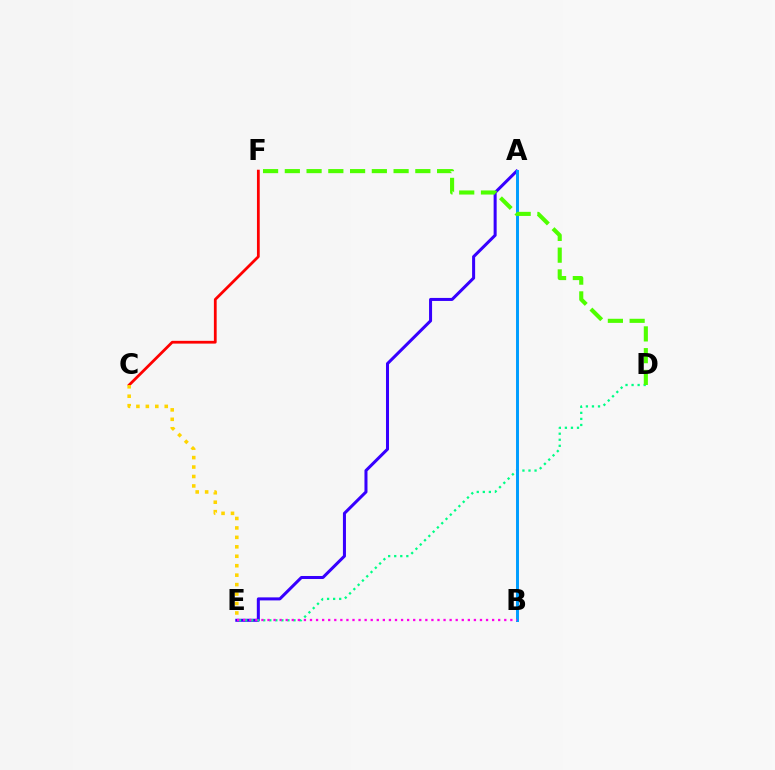{('A', 'E'): [{'color': '#3700ff', 'line_style': 'solid', 'thickness': 2.18}], ('C', 'F'): [{'color': '#ff0000', 'line_style': 'solid', 'thickness': 1.99}], ('C', 'E'): [{'color': '#ffd500', 'line_style': 'dotted', 'thickness': 2.57}], ('D', 'E'): [{'color': '#00ff86', 'line_style': 'dotted', 'thickness': 1.65}], ('A', 'B'): [{'color': '#009eff', 'line_style': 'solid', 'thickness': 2.13}], ('D', 'F'): [{'color': '#4fff00', 'line_style': 'dashed', 'thickness': 2.96}], ('B', 'E'): [{'color': '#ff00ed', 'line_style': 'dotted', 'thickness': 1.65}]}